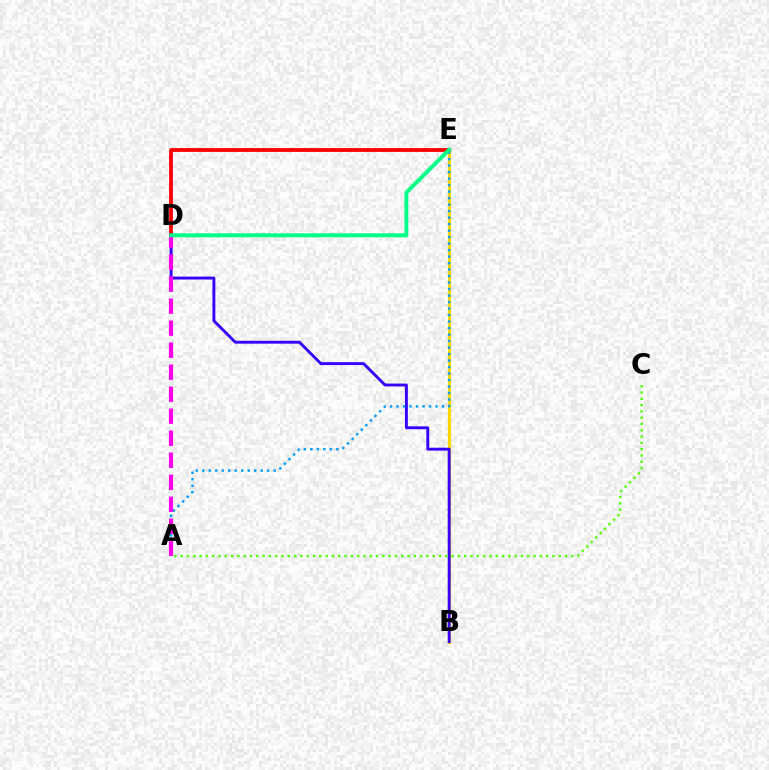{('B', 'E'): [{'color': '#ffd500', 'line_style': 'solid', 'thickness': 2.31}], ('D', 'E'): [{'color': '#ff0000', 'line_style': 'solid', 'thickness': 2.74}, {'color': '#00ff86', 'line_style': 'solid', 'thickness': 2.82}], ('B', 'D'): [{'color': '#3700ff', 'line_style': 'solid', 'thickness': 2.09}], ('A', 'E'): [{'color': '#009eff', 'line_style': 'dotted', 'thickness': 1.77}], ('A', 'C'): [{'color': '#4fff00', 'line_style': 'dotted', 'thickness': 1.71}], ('A', 'D'): [{'color': '#ff00ed', 'line_style': 'dashed', 'thickness': 2.99}]}